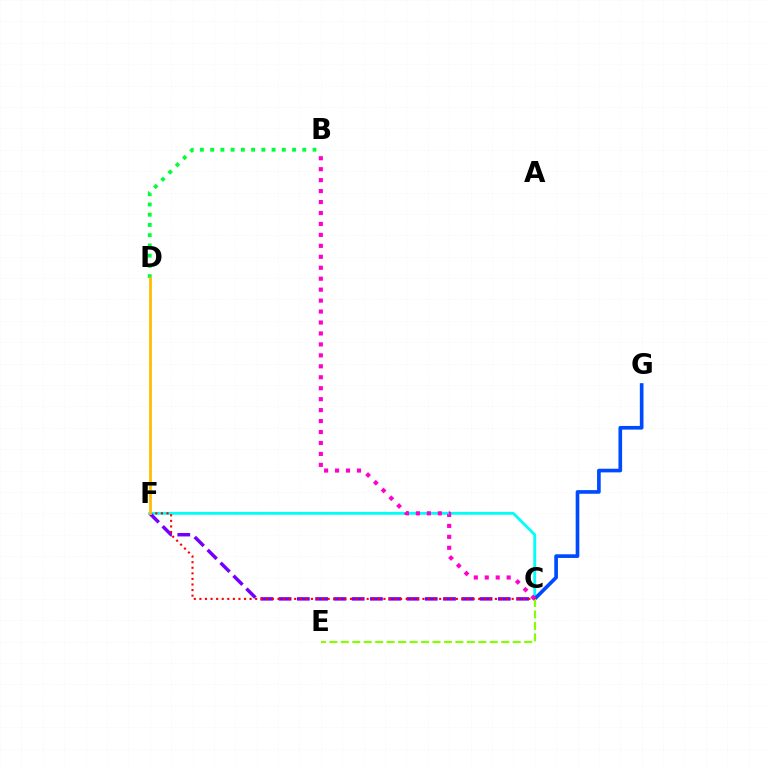{('C', 'F'): [{'color': '#00fff6', 'line_style': 'solid', 'thickness': 2.06}, {'color': '#7200ff', 'line_style': 'dashed', 'thickness': 2.48}, {'color': '#ff0000', 'line_style': 'dotted', 'thickness': 1.51}], ('C', 'G'): [{'color': '#004bff', 'line_style': 'solid', 'thickness': 2.63}], ('B', 'D'): [{'color': '#00ff39', 'line_style': 'dotted', 'thickness': 2.78}], ('C', 'E'): [{'color': '#84ff00', 'line_style': 'dashed', 'thickness': 1.56}], ('B', 'C'): [{'color': '#ff00cf', 'line_style': 'dotted', 'thickness': 2.98}], ('D', 'F'): [{'color': '#ffbd00', 'line_style': 'solid', 'thickness': 2.0}]}